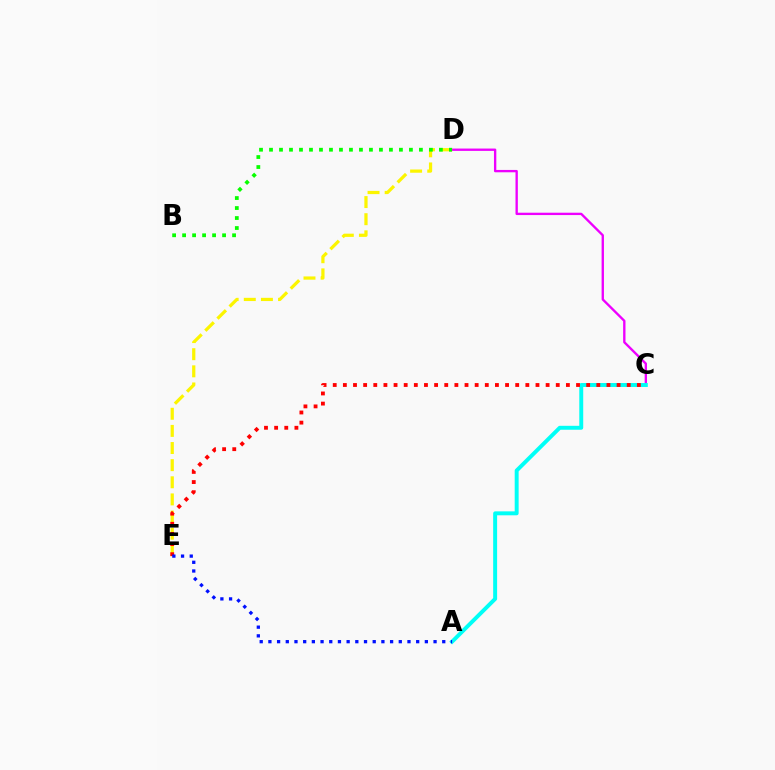{('C', 'D'): [{'color': '#ee00ff', 'line_style': 'solid', 'thickness': 1.69}], ('D', 'E'): [{'color': '#fcf500', 'line_style': 'dashed', 'thickness': 2.33}], ('B', 'D'): [{'color': '#08ff00', 'line_style': 'dotted', 'thickness': 2.72}], ('A', 'C'): [{'color': '#00fff6', 'line_style': 'solid', 'thickness': 2.84}], ('C', 'E'): [{'color': '#ff0000', 'line_style': 'dotted', 'thickness': 2.75}], ('A', 'E'): [{'color': '#0010ff', 'line_style': 'dotted', 'thickness': 2.36}]}